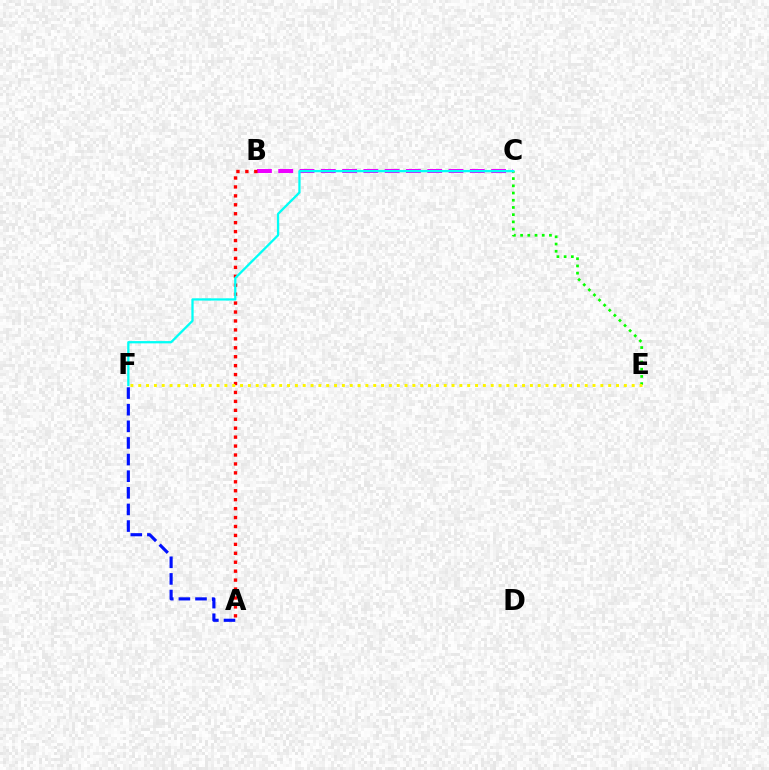{('B', 'C'): [{'color': '#ee00ff', 'line_style': 'dashed', 'thickness': 2.89}], ('A', 'F'): [{'color': '#0010ff', 'line_style': 'dashed', 'thickness': 2.26}], ('C', 'E'): [{'color': '#08ff00', 'line_style': 'dotted', 'thickness': 1.96}], ('A', 'B'): [{'color': '#ff0000', 'line_style': 'dotted', 'thickness': 2.43}], ('C', 'F'): [{'color': '#00fff6', 'line_style': 'solid', 'thickness': 1.64}], ('E', 'F'): [{'color': '#fcf500', 'line_style': 'dotted', 'thickness': 2.13}]}